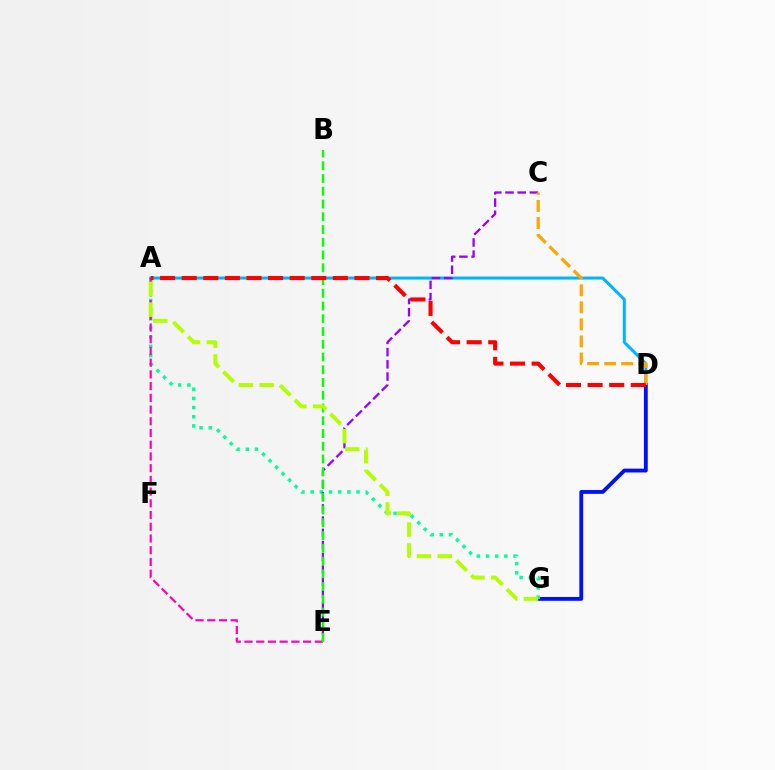{('A', 'D'): [{'color': '#00b5ff', 'line_style': 'solid', 'thickness': 2.17}, {'color': '#ff0000', 'line_style': 'dashed', 'thickness': 2.93}], ('D', 'G'): [{'color': '#0010ff', 'line_style': 'solid', 'thickness': 2.76}], ('A', 'G'): [{'color': '#00ff9d', 'line_style': 'dotted', 'thickness': 2.49}, {'color': '#b3ff00', 'line_style': 'dashed', 'thickness': 2.82}], ('A', 'E'): [{'color': '#ff00bd', 'line_style': 'dashed', 'thickness': 1.59}], ('C', 'E'): [{'color': '#9b00ff', 'line_style': 'dashed', 'thickness': 1.66}], ('B', 'E'): [{'color': '#08ff00', 'line_style': 'dashed', 'thickness': 1.73}], ('C', 'D'): [{'color': '#ffa500', 'line_style': 'dashed', 'thickness': 2.31}]}